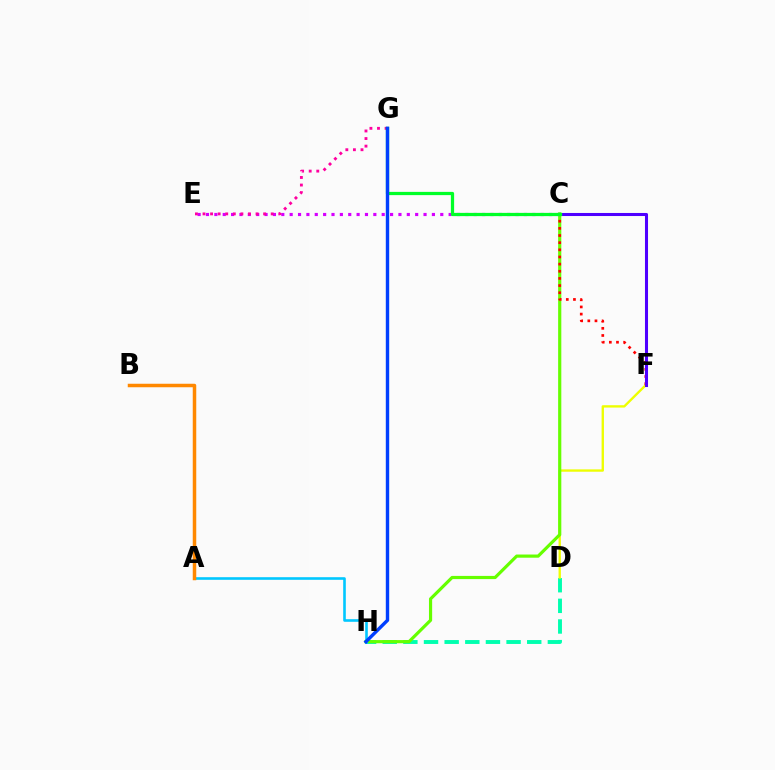{('D', 'H'): [{'color': '#00ffaf', 'line_style': 'dashed', 'thickness': 2.8}], ('D', 'F'): [{'color': '#eeff00', 'line_style': 'solid', 'thickness': 1.69}], ('C', 'H'): [{'color': '#66ff00', 'line_style': 'solid', 'thickness': 2.29}], ('C', 'E'): [{'color': '#d600ff', 'line_style': 'dotted', 'thickness': 2.27}], ('C', 'F'): [{'color': '#ff0000', 'line_style': 'dotted', 'thickness': 1.94}, {'color': '#4f00ff', 'line_style': 'solid', 'thickness': 2.2}], ('E', 'G'): [{'color': '#ff00a0', 'line_style': 'dotted', 'thickness': 2.06}], ('A', 'H'): [{'color': '#00c7ff', 'line_style': 'solid', 'thickness': 1.88}], ('A', 'B'): [{'color': '#ff8800', 'line_style': 'solid', 'thickness': 2.52}], ('C', 'G'): [{'color': '#00ff27', 'line_style': 'solid', 'thickness': 2.34}], ('G', 'H'): [{'color': '#003fff', 'line_style': 'solid', 'thickness': 2.45}]}